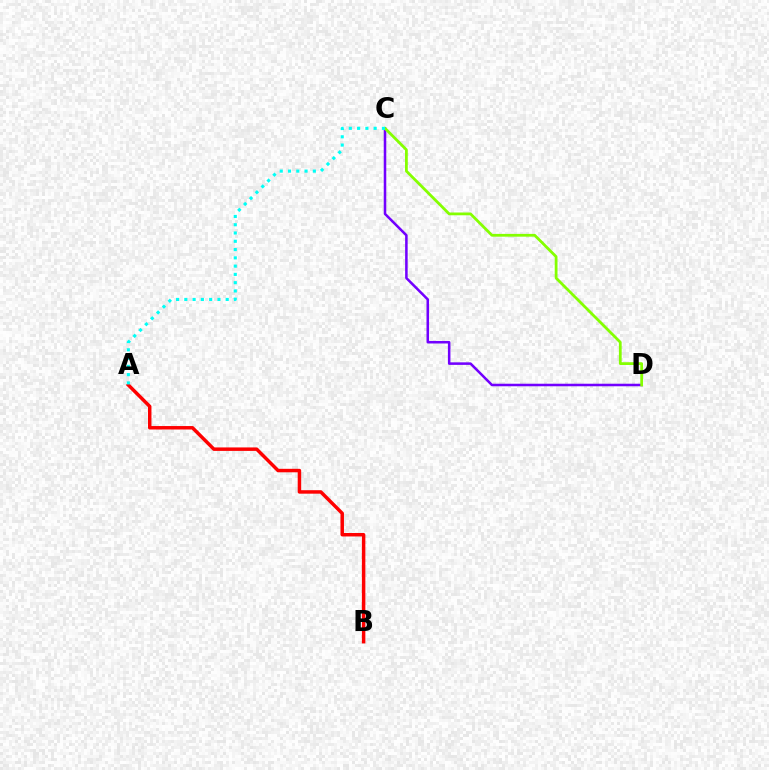{('A', 'B'): [{'color': '#ff0000', 'line_style': 'solid', 'thickness': 2.5}], ('C', 'D'): [{'color': '#7200ff', 'line_style': 'solid', 'thickness': 1.83}, {'color': '#84ff00', 'line_style': 'solid', 'thickness': 2.0}], ('A', 'C'): [{'color': '#00fff6', 'line_style': 'dotted', 'thickness': 2.25}]}